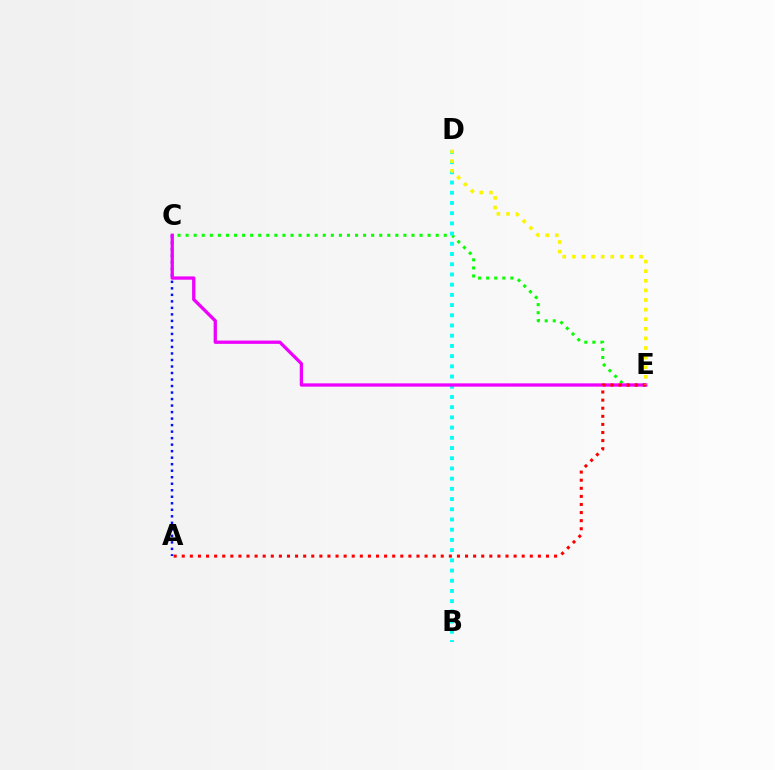{('C', 'E'): [{'color': '#08ff00', 'line_style': 'dotted', 'thickness': 2.19}, {'color': '#ee00ff', 'line_style': 'solid', 'thickness': 2.37}], ('B', 'D'): [{'color': '#00fff6', 'line_style': 'dotted', 'thickness': 2.77}], ('A', 'C'): [{'color': '#0010ff', 'line_style': 'dotted', 'thickness': 1.77}], ('A', 'E'): [{'color': '#ff0000', 'line_style': 'dotted', 'thickness': 2.2}], ('D', 'E'): [{'color': '#fcf500', 'line_style': 'dotted', 'thickness': 2.61}]}